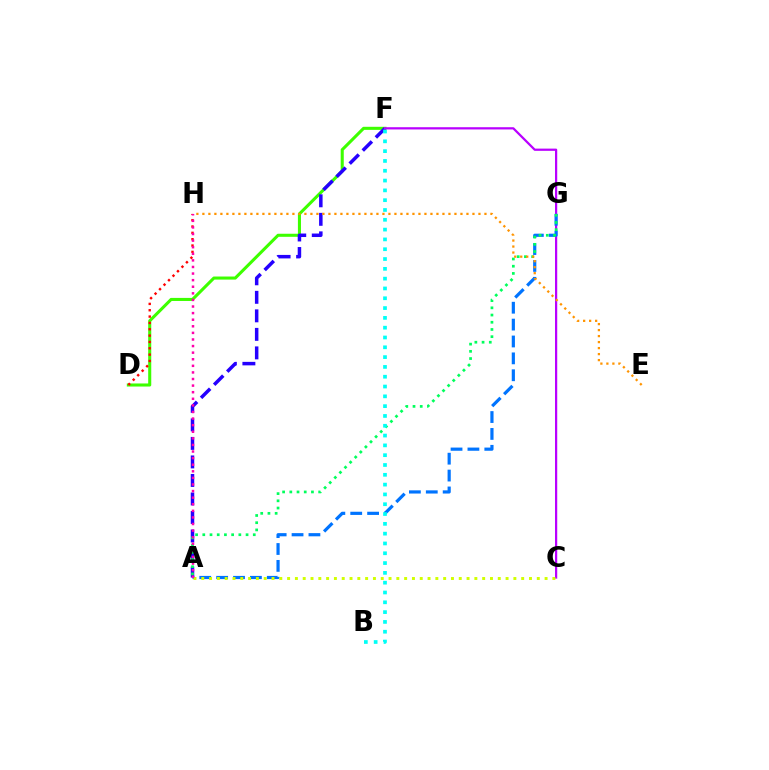{('D', 'F'): [{'color': '#3dff00', 'line_style': 'solid', 'thickness': 2.21}], ('D', 'H'): [{'color': '#ff0000', 'line_style': 'dotted', 'thickness': 1.72}], ('A', 'F'): [{'color': '#2500ff', 'line_style': 'dashed', 'thickness': 2.52}], ('C', 'F'): [{'color': '#b900ff', 'line_style': 'solid', 'thickness': 1.61}], ('A', 'G'): [{'color': '#0074ff', 'line_style': 'dashed', 'thickness': 2.29}, {'color': '#00ff5c', 'line_style': 'dotted', 'thickness': 1.96}], ('B', 'F'): [{'color': '#00fff6', 'line_style': 'dotted', 'thickness': 2.66}], ('E', 'H'): [{'color': '#ff9400', 'line_style': 'dotted', 'thickness': 1.63}], ('A', 'C'): [{'color': '#d1ff00', 'line_style': 'dotted', 'thickness': 2.12}], ('A', 'H'): [{'color': '#ff00ac', 'line_style': 'dotted', 'thickness': 1.79}]}